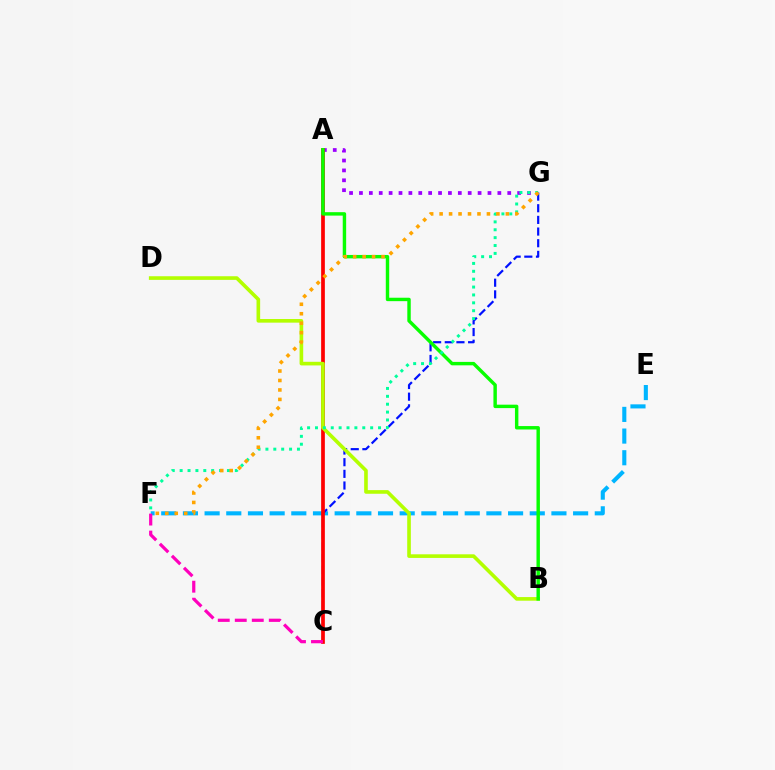{('E', 'F'): [{'color': '#00b5ff', 'line_style': 'dashed', 'thickness': 2.94}], ('C', 'G'): [{'color': '#0010ff', 'line_style': 'dashed', 'thickness': 1.58}], ('A', 'G'): [{'color': '#9b00ff', 'line_style': 'dotted', 'thickness': 2.69}], ('A', 'C'): [{'color': '#ff0000', 'line_style': 'solid', 'thickness': 2.67}], ('B', 'D'): [{'color': '#b3ff00', 'line_style': 'solid', 'thickness': 2.61}], ('A', 'B'): [{'color': '#08ff00', 'line_style': 'solid', 'thickness': 2.47}], ('F', 'G'): [{'color': '#00ff9d', 'line_style': 'dotted', 'thickness': 2.14}, {'color': '#ffa500', 'line_style': 'dotted', 'thickness': 2.57}], ('C', 'F'): [{'color': '#ff00bd', 'line_style': 'dashed', 'thickness': 2.31}]}